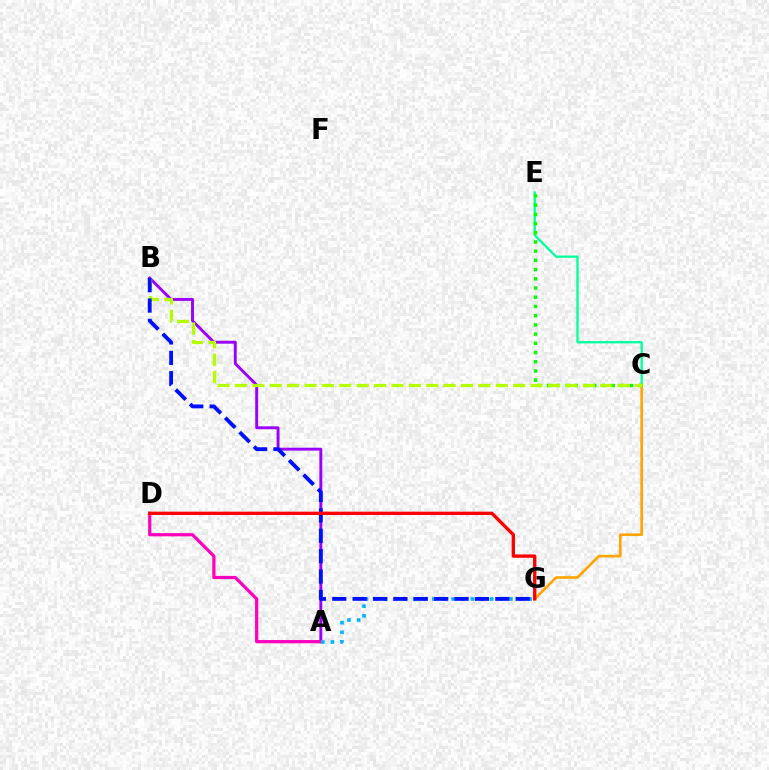{('C', 'E'): [{'color': '#00ff9d', 'line_style': 'solid', 'thickness': 1.65}, {'color': '#08ff00', 'line_style': 'dotted', 'thickness': 2.5}], ('A', 'B'): [{'color': '#9b00ff', 'line_style': 'solid', 'thickness': 2.1}], ('C', 'G'): [{'color': '#ffa500', 'line_style': 'solid', 'thickness': 1.89}], ('A', 'D'): [{'color': '#ff00bd', 'line_style': 'solid', 'thickness': 2.32}], ('A', 'G'): [{'color': '#00b5ff', 'line_style': 'dotted', 'thickness': 2.62}], ('B', 'C'): [{'color': '#b3ff00', 'line_style': 'dashed', 'thickness': 2.36}], ('B', 'G'): [{'color': '#0010ff', 'line_style': 'dashed', 'thickness': 2.77}], ('D', 'G'): [{'color': '#ff0000', 'line_style': 'solid', 'thickness': 2.41}]}